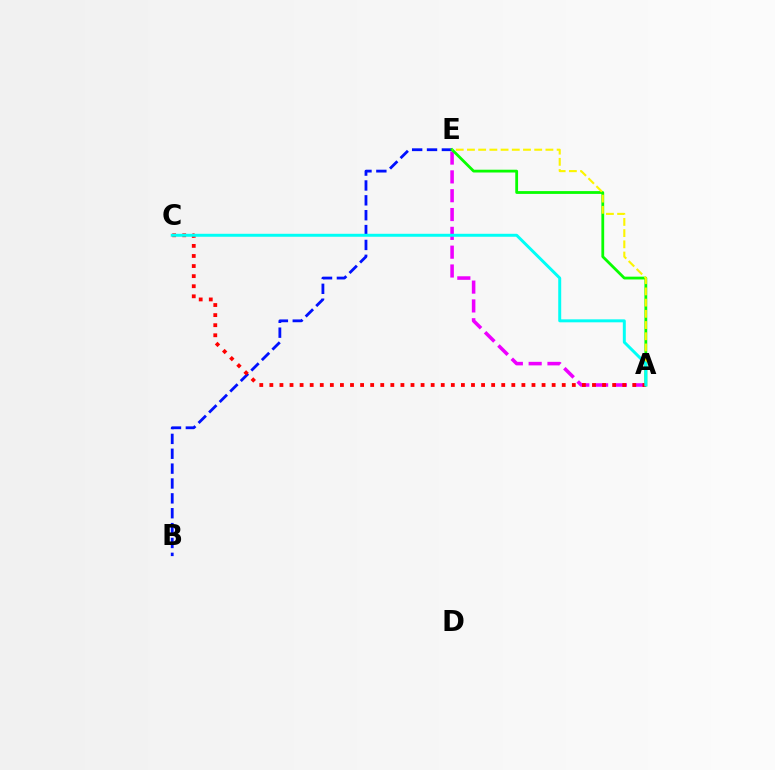{('B', 'E'): [{'color': '#0010ff', 'line_style': 'dashed', 'thickness': 2.02}], ('A', 'E'): [{'color': '#ee00ff', 'line_style': 'dashed', 'thickness': 2.56}, {'color': '#08ff00', 'line_style': 'solid', 'thickness': 2.01}, {'color': '#fcf500', 'line_style': 'dashed', 'thickness': 1.52}], ('A', 'C'): [{'color': '#ff0000', 'line_style': 'dotted', 'thickness': 2.74}, {'color': '#00fff6', 'line_style': 'solid', 'thickness': 2.14}]}